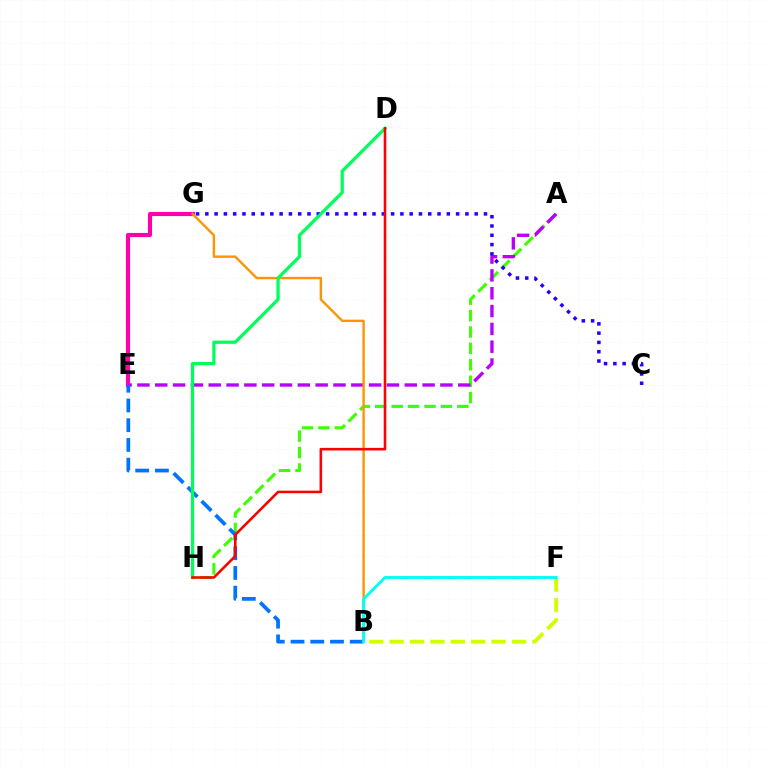{('A', 'H'): [{'color': '#3dff00', 'line_style': 'dashed', 'thickness': 2.23}], ('E', 'G'): [{'color': '#ff00ac', 'line_style': 'solid', 'thickness': 2.97}], ('A', 'E'): [{'color': '#b900ff', 'line_style': 'dashed', 'thickness': 2.42}], ('C', 'G'): [{'color': '#2500ff', 'line_style': 'dotted', 'thickness': 2.52}], ('B', 'G'): [{'color': '#ff9400', 'line_style': 'solid', 'thickness': 1.72}], ('B', 'F'): [{'color': '#d1ff00', 'line_style': 'dashed', 'thickness': 2.77}, {'color': '#00fff6', 'line_style': 'solid', 'thickness': 2.08}], ('B', 'E'): [{'color': '#0074ff', 'line_style': 'dashed', 'thickness': 2.68}], ('D', 'H'): [{'color': '#00ff5c', 'line_style': 'solid', 'thickness': 2.34}, {'color': '#ff0000', 'line_style': 'solid', 'thickness': 1.86}]}